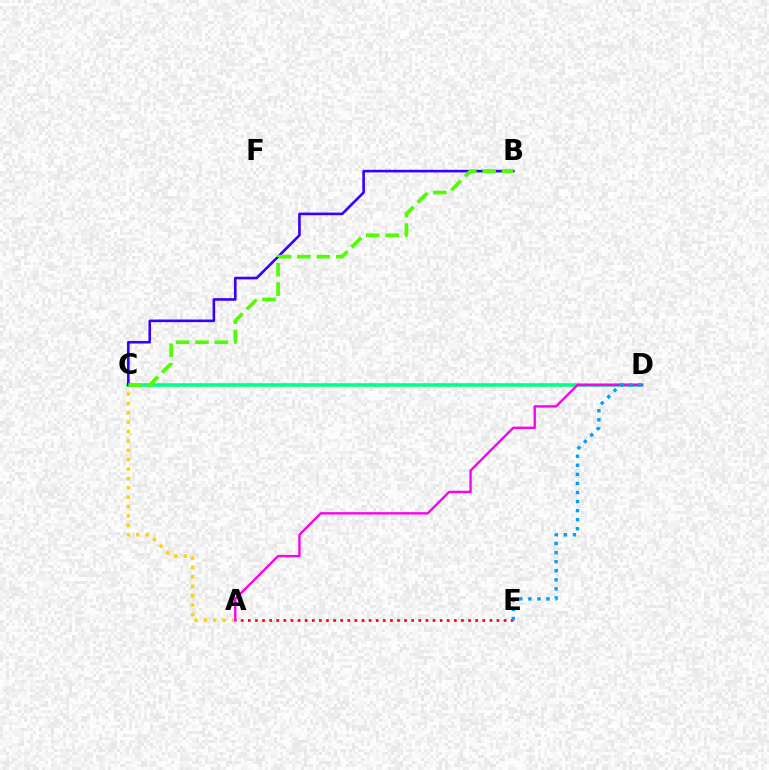{('C', 'D'): [{'color': '#00ff86', 'line_style': 'solid', 'thickness': 2.57}], ('A', 'E'): [{'color': '#ff0000', 'line_style': 'dotted', 'thickness': 1.93}], ('A', 'C'): [{'color': '#ffd500', 'line_style': 'dotted', 'thickness': 2.55}], ('A', 'D'): [{'color': '#ff00ed', 'line_style': 'solid', 'thickness': 1.72}], ('B', 'C'): [{'color': '#3700ff', 'line_style': 'solid', 'thickness': 1.88}, {'color': '#4fff00', 'line_style': 'dashed', 'thickness': 2.64}], ('D', 'E'): [{'color': '#009eff', 'line_style': 'dotted', 'thickness': 2.46}]}